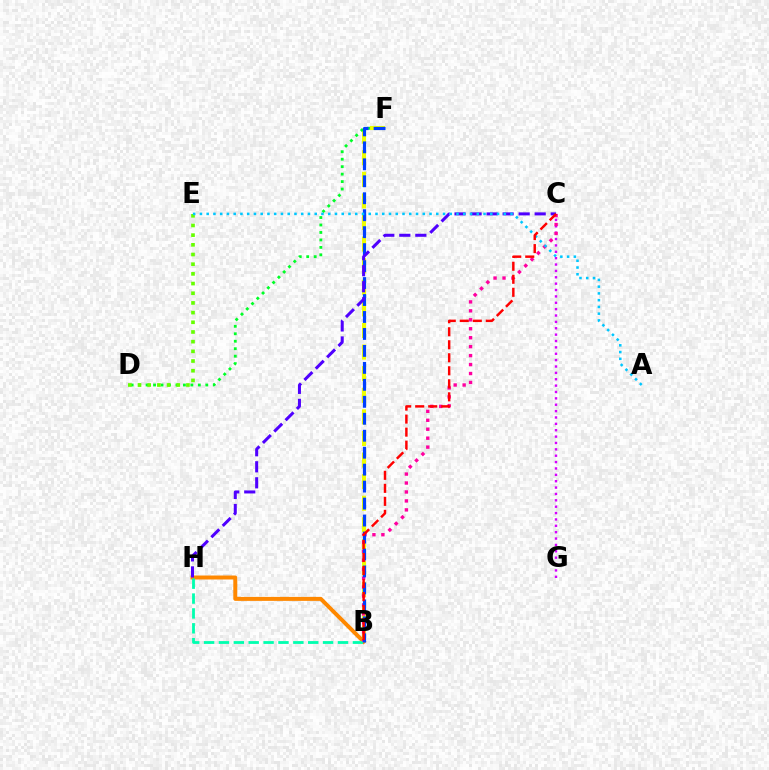{('C', 'G'): [{'color': '#d600ff', 'line_style': 'dotted', 'thickness': 1.73}], ('B', 'H'): [{'color': '#ff8800', 'line_style': 'solid', 'thickness': 2.86}, {'color': '#00ffaf', 'line_style': 'dashed', 'thickness': 2.02}], ('B', 'F'): [{'color': '#eeff00', 'line_style': 'dashed', 'thickness': 2.93}, {'color': '#003fff', 'line_style': 'dashed', 'thickness': 2.3}], ('D', 'F'): [{'color': '#00ff27', 'line_style': 'dotted', 'thickness': 2.03}], ('B', 'C'): [{'color': '#ff00a0', 'line_style': 'dotted', 'thickness': 2.43}, {'color': '#ff0000', 'line_style': 'dashed', 'thickness': 1.77}], ('D', 'E'): [{'color': '#66ff00', 'line_style': 'dotted', 'thickness': 2.63}], ('C', 'H'): [{'color': '#4f00ff', 'line_style': 'dashed', 'thickness': 2.18}], ('A', 'E'): [{'color': '#00c7ff', 'line_style': 'dotted', 'thickness': 1.83}]}